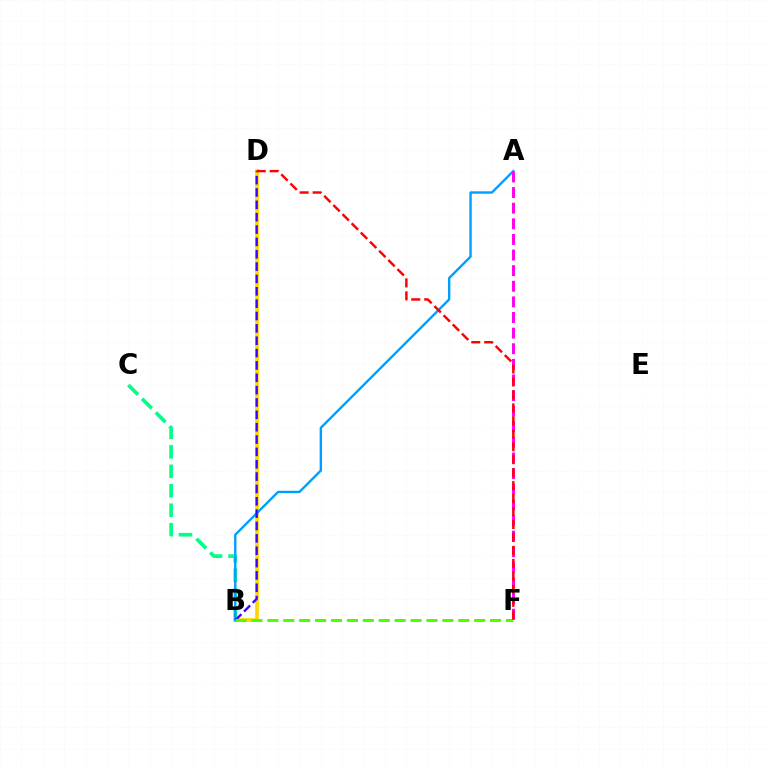{('B', 'C'): [{'color': '#00ff86', 'line_style': 'dashed', 'thickness': 2.64}], ('B', 'D'): [{'color': '#ffd500', 'line_style': 'solid', 'thickness': 2.63}, {'color': '#3700ff', 'line_style': 'dashed', 'thickness': 1.68}], ('A', 'B'): [{'color': '#009eff', 'line_style': 'solid', 'thickness': 1.71}], ('A', 'F'): [{'color': '#ff00ed', 'line_style': 'dashed', 'thickness': 2.12}], ('B', 'F'): [{'color': '#4fff00', 'line_style': 'dashed', 'thickness': 2.16}], ('D', 'F'): [{'color': '#ff0000', 'line_style': 'dashed', 'thickness': 1.76}]}